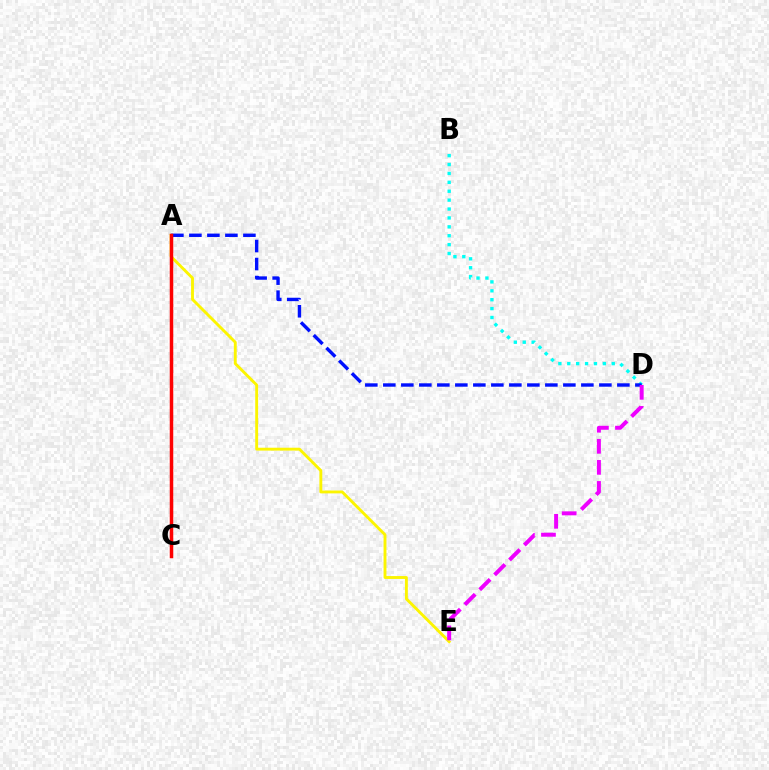{('B', 'D'): [{'color': '#00fff6', 'line_style': 'dotted', 'thickness': 2.42}], ('A', 'E'): [{'color': '#fcf500', 'line_style': 'solid', 'thickness': 2.08}], ('A', 'C'): [{'color': '#08ff00', 'line_style': 'solid', 'thickness': 1.85}, {'color': '#ff0000', 'line_style': 'solid', 'thickness': 2.52}], ('A', 'D'): [{'color': '#0010ff', 'line_style': 'dashed', 'thickness': 2.45}], ('D', 'E'): [{'color': '#ee00ff', 'line_style': 'dashed', 'thickness': 2.86}]}